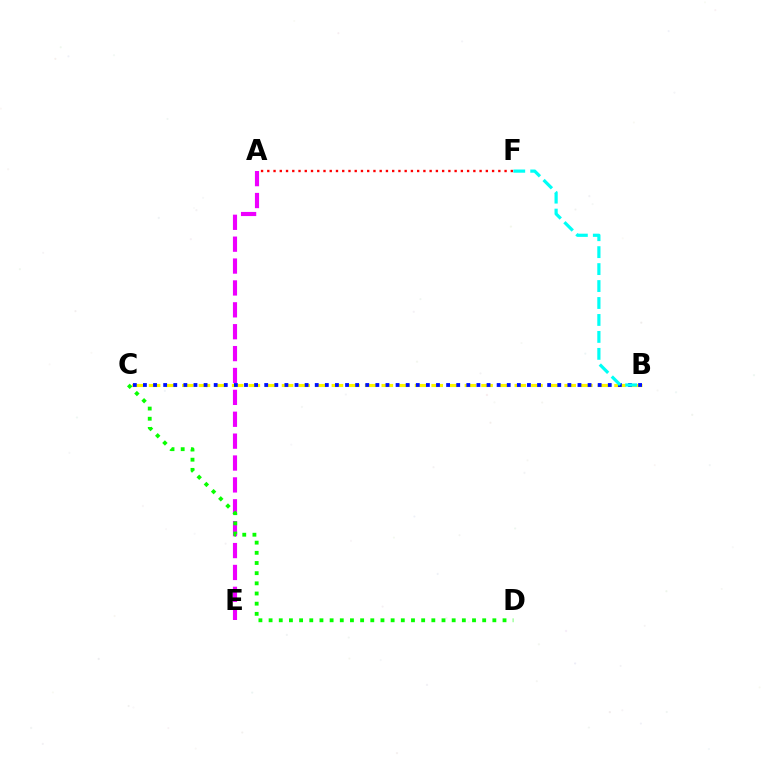{('B', 'C'): [{'color': '#fcf500', 'line_style': 'dashed', 'thickness': 2.26}, {'color': '#0010ff', 'line_style': 'dotted', 'thickness': 2.75}], ('A', 'E'): [{'color': '#ee00ff', 'line_style': 'dashed', 'thickness': 2.97}], ('A', 'F'): [{'color': '#ff0000', 'line_style': 'dotted', 'thickness': 1.7}], ('C', 'D'): [{'color': '#08ff00', 'line_style': 'dotted', 'thickness': 2.76}], ('B', 'F'): [{'color': '#00fff6', 'line_style': 'dashed', 'thickness': 2.3}]}